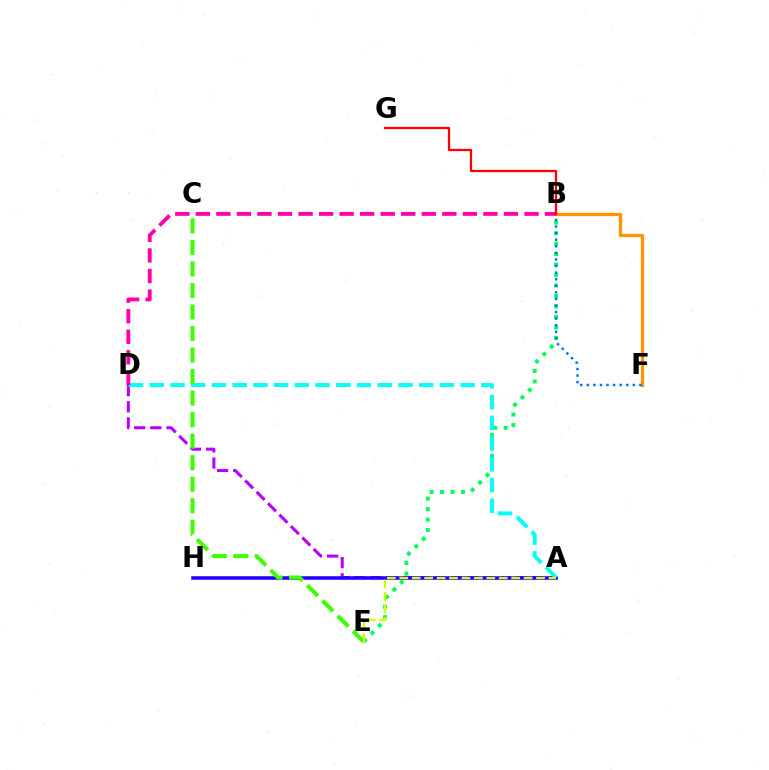{('B', 'E'): [{'color': '#00ff5c', 'line_style': 'dotted', 'thickness': 2.85}], ('B', 'F'): [{'color': '#ff9400', 'line_style': 'solid', 'thickness': 2.36}, {'color': '#0074ff', 'line_style': 'dotted', 'thickness': 1.79}], ('A', 'D'): [{'color': '#b900ff', 'line_style': 'dashed', 'thickness': 2.2}, {'color': '#00fff6', 'line_style': 'dashed', 'thickness': 2.82}], ('A', 'H'): [{'color': '#2500ff', 'line_style': 'solid', 'thickness': 2.56}], ('C', 'E'): [{'color': '#3dff00', 'line_style': 'dashed', 'thickness': 2.93}], ('B', 'D'): [{'color': '#ff00ac', 'line_style': 'dashed', 'thickness': 2.79}], ('B', 'G'): [{'color': '#ff0000', 'line_style': 'solid', 'thickness': 1.64}], ('A', 'E'): [{'color': '#d1ff00', 'line_style': 'dashed', 'thickness': 1.69}]}